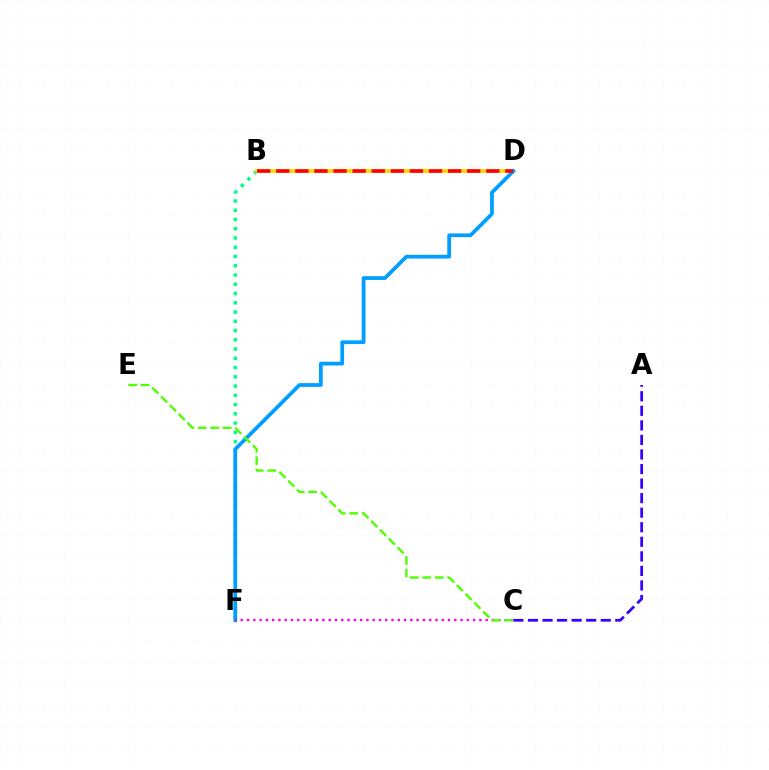{('A', 'C'): [{'color': '#3700ff', 'line_style': 'dashed', 'thickness': 1.98}], ('B', 'F'): [{'color': '#00ff86', 'line_style': 'dotted', 'thickness': 2.51}], ('B', 'D'): [{'color': '#ffd500', 'line_style': 'solid', 'thickness': 2.7}, {'color': '#ff0000', 'line_style': 'dashed', 'thickness': 2.59}], ('D', 'F'): [{'color': '#009eff', 'line_style': 'solid', 'thickness': 2.7}], ('C', 'F'): [{'color': '#ff00ed', 'line_style': 'dotted', 'thickness': 1.71}], ('C', 'E'): [{'color': '#4fff00', 'line_style': 'dashed', 'thickness': 1.69}]}